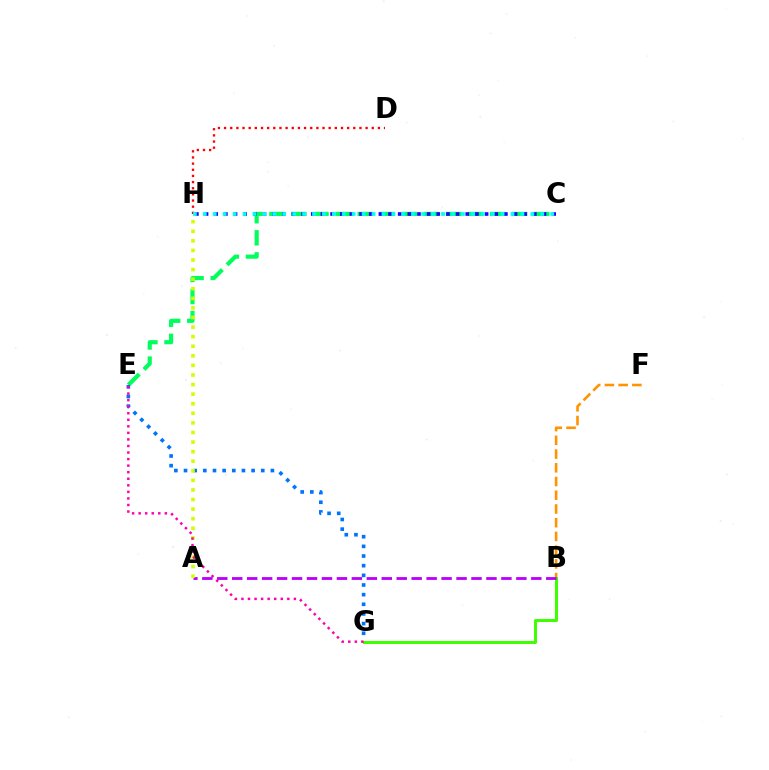{('C', 'E'): [{'color': '#00ff5c', 'line_style': 'dashed', 'thickness': 3.0}], ('D', 'H'): [{'color': '#ff0000', 'line_style': 'dotted', 'thickness': 1.67}], ('E', 'G'): [{'color': '#0074ff', 'line_style': 'dotted', 'thickness': 2.62}, {'color': '#ff00ac', 'line_style': 'dotted', 'thickness': 1.78}], ('B', 'F'): [{'color': '#ff9400', 'line_style': 'dashed', 'thickness': 1.87}], ('B', 'G'): [{'color': '#3dff00', 'line_style': 'solid', 'thickness': 2.14}], ('C', 'H'): [{'color': '#2500ff', 'line_style': 'dotted', 'thickness': 2.62}, {'color': '#00fff6', 'line_style': 'dotted', 'thickness': 2.7}], ('A', 'B'): [{'color': '#b900ff', 'line_style': 'dashed', 'thickness': 2.03}], ('A', 'H'): [{'color': '#d1ff00', 'line_style': 'dotted', 'thickness': 2.6}]}